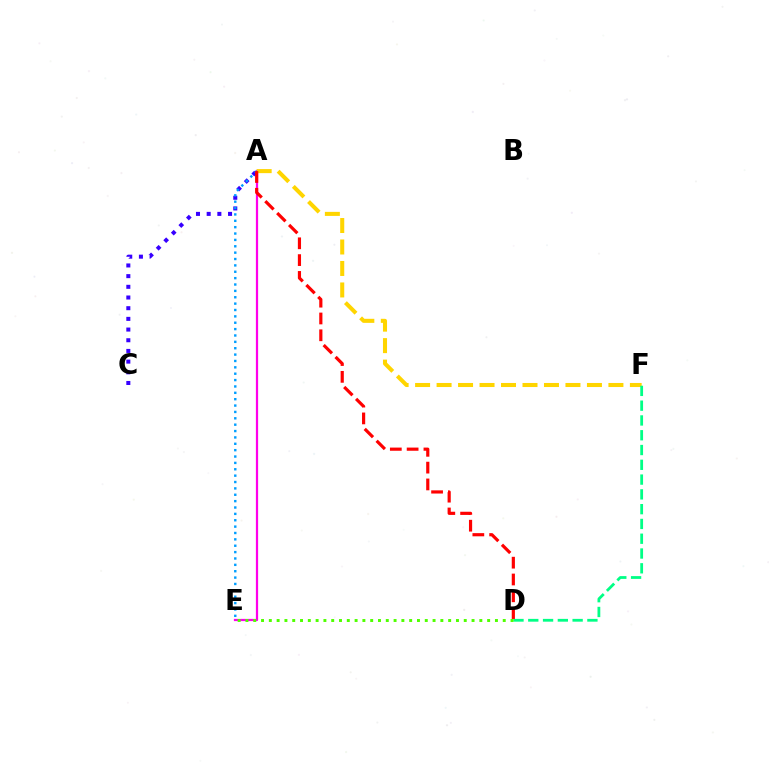{('A', 'E'): [{'color': '#ff00ed', 'line_style': 'solid', 'thickness': 1.61}, {'color': '#009eff', 'line_style': 'dotted', 'thickness': 1.73}], ('A', 'C'): [{'color': '#3700ff', 'line_style': 'dotted', 'thickness': 2.9}], ('A', 'F'): [{'color': '#ffd500', 'line_style': 'dashed', 'thickness': 2.92}], ('D', 'F'): [{'color': '#00ff86', 'line_style': 'dashed', 'thickness': 2.01}], ('D', 'E'): [{'color': '#4fff00', 'line_style': 'dotted', 'thickness': 2.12}], ('A', 'D'): [{'color': '#ff0000', 'line_style': 'dashed', 'thickness': 2.28}]}